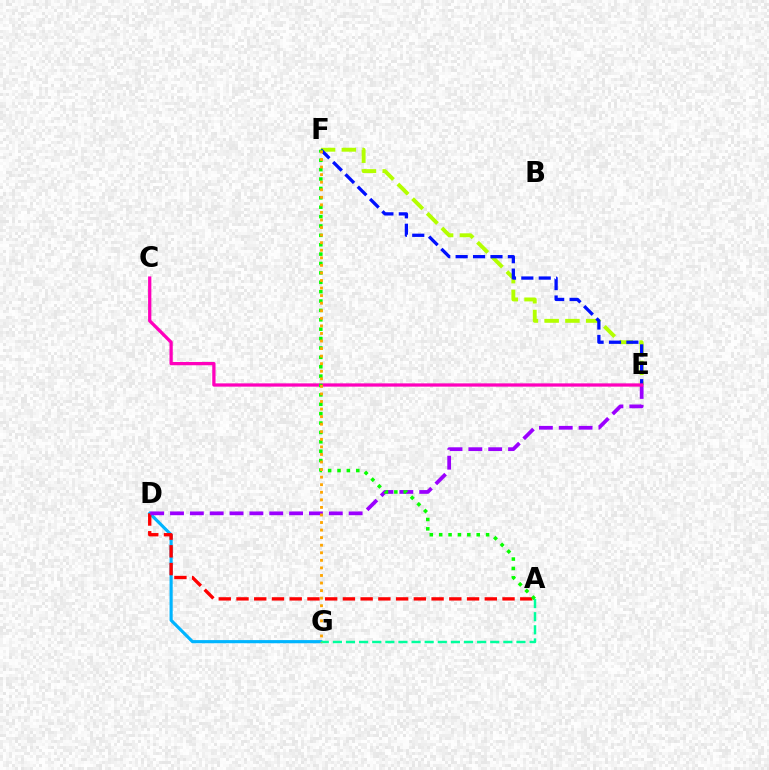{('D', 'G'): [{'color': '#00b5ff', 'line_style': 'solid', 'thickness': 2.26}], ('A', 'D'): [{'color': '#ff0000', 'line_style': 'dashed', 'thickness': 2.41}], ('E', 'F'): [{'color': '#b3ff00', 'line_style': 'dashed', 'thickness': 2.82}, {'color': '#0010ff', 'line_style': 'dashed', 'thickness': 2.37}], ('D', 'E'): [{'color': '#9b00ff', 'line_style': 'dashed', 'thickness': 2.7}], ('C', 'E'): [{'color': '#ff00bd', 'line_style': 'solid', 'thickness': 2.35}], ('A', 'G'): [{'color': '#00ff9d', 'line_style': 'dashed', 'thickness': 1.78}], ('A', 'F'): [{'color': '#08ff00', 'line_style': 'dotted', 'thickness': 2.55}], ('F', 'G'): [{'color': '#ffa500', 'line_style': 'dotted', 'thickness': 2.05}]}